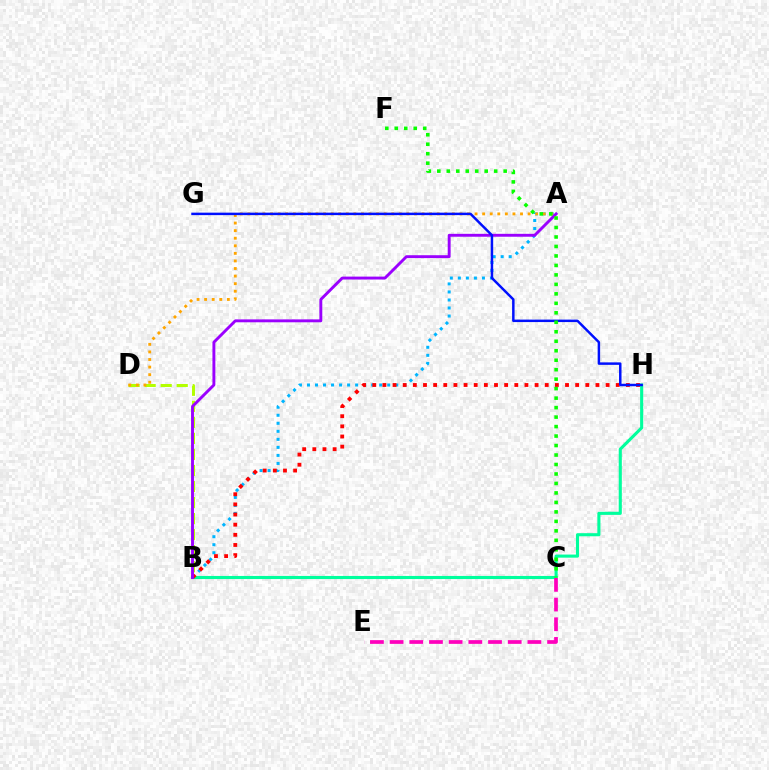{('A', 'B'): [{'color': '#00b5ff', 'line_style': 'dotted', 'thickness': 2.18}, {'color': '#9b00ff', 'line_style': 'solid', 'thickness': 2.09}], ('B', 'D'): [{'color': '#b3ff00', 'line_style': 'dashed', 'thickness': 2.18}], ('B', 'H'): [{'color': '#00ff9d', 'line_style': 'solid', 'thickness': 2.23}, {'color': '#ff0000', 'line_style': 'dotted', 'thickness': 2.76}], ('A', 'D'): [{'color': '#ffa500', 'line_style': 'dotted', 'thickness': 2.06}], ('G', 'H'): [{'color': '#0010ff', 'line_style': 'solid', 'thickness': 1.78}], ('C', 'E'): [{'color': '#ff00bd', 'line_style': 'dashed', 'thickness': 2.67}], ('C', 'F'): [{'color': '#08ff00', 'line_style': 'dotted', 'thickness': 2.58}]}